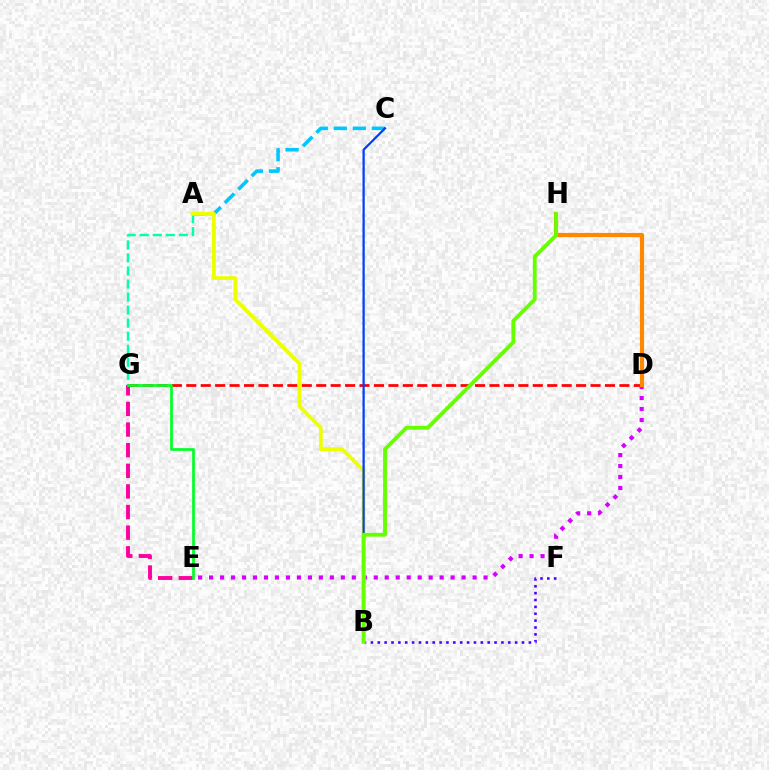{('A', 'C'): [{'color': '#00c7ff', 'line_style': 'dashed', 'thickness': 2.58}], ('D', 'G'): [{'color': '#ff0000', 'line_style': 'dashed', 'thickness': 1.96}], ('A', 'G'): [{'color': '#00ffaf', 'line_style': 'dashed', 'thickness': 1.77}], ('B', 'F'): [{'color': '#4f00ff', 'line_style': 'dotted', 'thickness': 1.87}], ('D', 'E'): [{'color': '#d600ff', 'line_style': 'dotted', 'thickness': 2.98}], ('D', 'H'): [{'color': '#ff8800', 'line_style': 'solid', 'thickness': 3.0}], ('E', 'G'): [{'color': '#ff00a0', 'line_style': 'dashed', 'thickness': 2.8}, {'color': '#00ff27', 'line_style': 'solid', 'thickness': 1.95}], ('A', 'B'): [{'color': '#eeff00', 'line_style': 'solid', 'thickness': 2.71}], ('B', 'C'): [{'color': '#003fff', 'line_style': 'solid', 'thickness': 1.62}], ('B', 'H'): [{'color': '#66ff00', 'line_style': 'solid', 'thickness': 2.77}]}